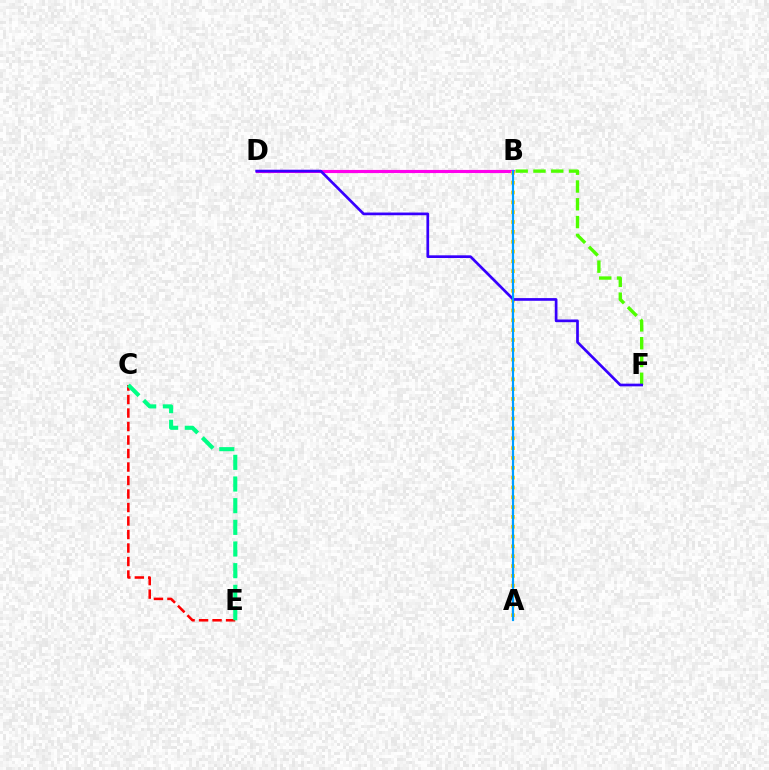{('B', 'F'): [{'color': '#4fff00', 'line_style': 'dashed', 'thickness': 2.42}], ('C', 'E'): [{'color': '#ff0000', 'line_style': 'dashed', 'thickness': 1.83}, {'color': '#00ff86', 'line_style': 'dashed', 'thickness': 2.94}], ('B', 'D'): [{'color': '#ff00ed', 'line_style': 'solid', 'thickness': 2.26}], ('A', 'B'): [{'color': '#ffd500', 'line_style': 'dotted', 'thickness': 2.67}, {'color': '#009eff', 'line_style': 'solid', 'thickness': 1.57}], ('D', 'F'): [{'color': '#3700ff', 'line_style': 'solid', 'thickness': 1.94}]}